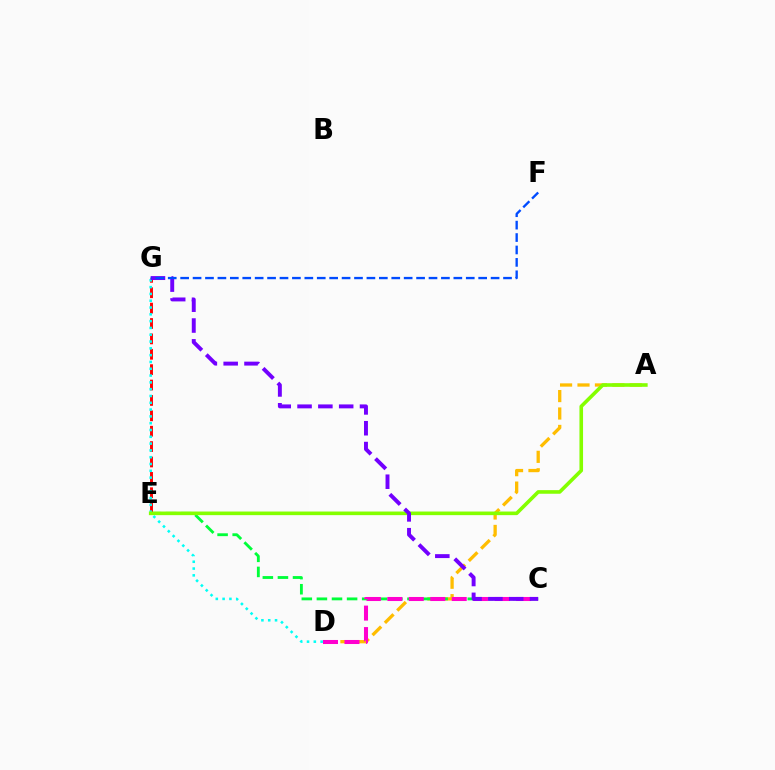{('E', 'G'): [{'color': '#ff0000', 'line_style': 'dashed', 'thickness': 2.09}], ('A', 'D'): [{'color': '#ffbd00', 'line_style': 'dashed', 'thickness': 2.37}], ('C', 'E'): [{'color': '#00ff39', 'line_style': 'dashed', 'thickness': 2.05}], ('C', 'D'): [{'color': '#ff00cf', 'line_style': 'dashed', 'thickness': 2.92}], ('D', 'G'): [{'color': '#00fff6', 'line_style': 'dotted', 'thickness': 1.85}], ('A', 'E'): [{'color': '#84ff00', 'line_style': 'solid', 'thickness': 2.6}], ('C', 'G'): [{'color': '#7200ff', 'line_style': 'dashed', 'thickness': 2.83}], ('F', 'G'): [{'color': '#004bff', 'line_style': 'dashed', 'thickness': 1.69}]}